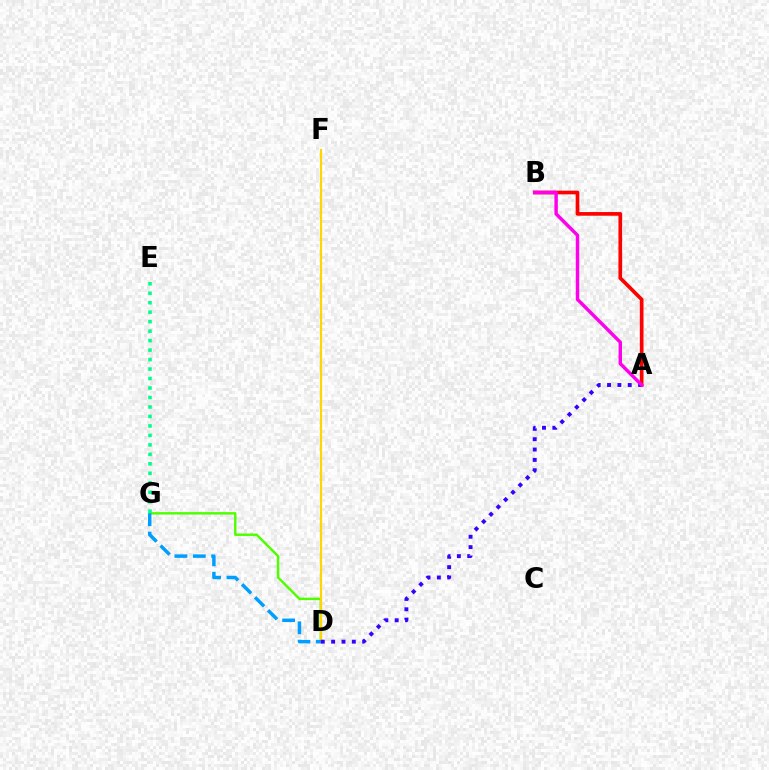{('D', 'G'): [{'color': '#4fff00', 'line_style': 'solid', 'thickness': 1.76}, {'color': '#009eff', 'line_style': 'dashed', 'thickness': 2.49}], ('D', 'F'): [{'color': '#ffd500', 'line_style': 'solid', 'thickness': 1.57}], ('A', 'B'): [{'color': '#ff0000', 'line_style': 'solid', 'thickness': 2.65}, {'color': '#ff00ed', 'line_style': 'solid', 'thickness': 2.47}], ('E', 'G'): [{'color': '#00ff86', 'line_style': 'dotted', 'thickness': 2.57}], ('A', 'D'): [{'color': '#3700ff', 'line_style': 'dotted', 'thickness': 2.81}]}